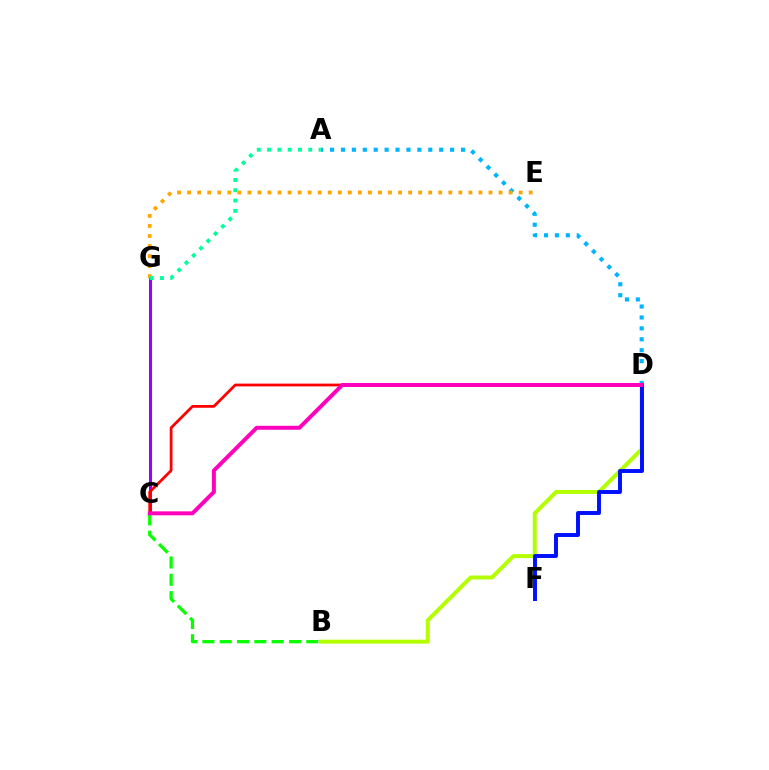{('C', 'G'): [{'color': '#9b00ff', 'line_style': 'solid', 'thickness': 2.21}], ('B', 'D'): [{'color': '#b3ff00', 'line_style': 'solid', 'thickness': 2.86}], ('B', 'C'): [{'color': '#08ff00', 'line_style': 'dashed', 'thickness': 2.35}], ('A', 'D'): [{'color': '#00b5ff', 'line_style': 'dotted', 'thickness': 2.97}], ('E', 'G'): [{'color': '#ffa500', 'line_style': 'dotted', 'thickness': 2.73}], ('A', 'G'): [{'color': '#00ff9d', 'line_style': 'dotted', 'thickness': 2.8}], ('D', 'F'): [{'color': '#0010ff', 'line_style': 'solid', 'thickness': 2.83}], ('C', 'D'): [{'color': '#ff0000', 'line_style': 'solid', 'thickness': 1.99}, {'color': '#ff00bd', 'line_style': 'solid', 'thickness': 2.85}]}